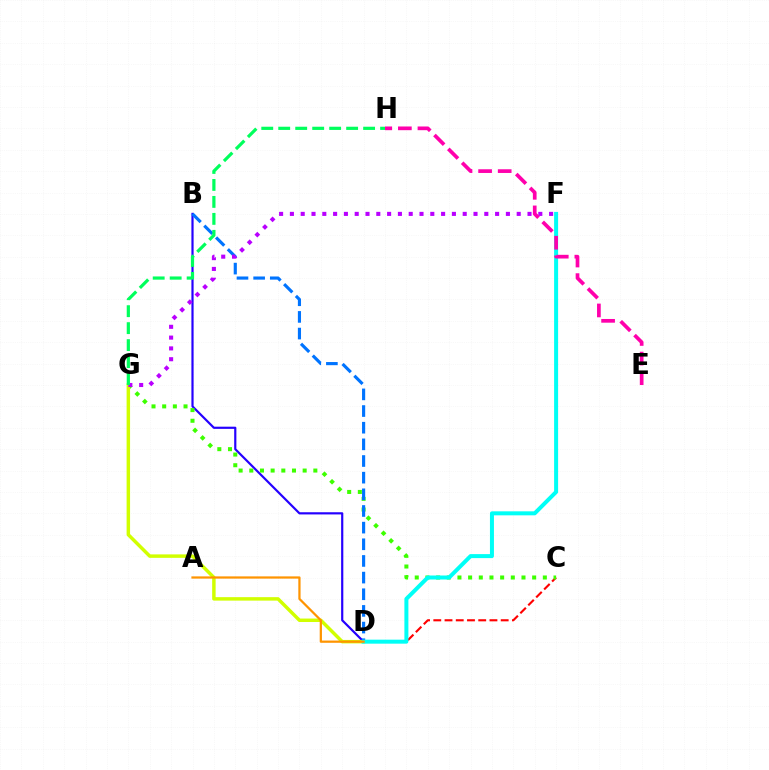{('C', 'D'): [{'color': '#ff0000', 'line_style': 'dashed', 'thickness': 1.53}], ('B', 'D'): [{'color': '#2500ff', 'line_style': 'solid', 'thickness': 1.57}, {'color': '#0074ff', 'line_style': 'dashed', 'thickness': 2.26}], ('C', 'G'): [{'color': '#3dff00', 'line_style': 'dotted', 'thickness': 2.9}], ('D', 'G'): [{'color': '#d1ff00', 'line_style': 'solid', 'thickness': 2.49}], ('D', 'F'): [{'color': '#00fff6', 'line_style': 'solid', 'thickness': 2.88}], ('F', 'G'): [{'color': '#b900ff', 'line_style': 'dotted', 'thickness': 2.93}], ('E', 'H'): [{'color': '#ff00ac', 'line_style': 'dashed', 'thickness': 2.66}], ('A', 'D'): [{'color': '#ff9400', 'line_style': 'solid', 'thickness': 1.61}], ('G', 'H'): [{'color': '#00ff5c', 'line_style': 'dashed', 'thickness': 2.31}]}